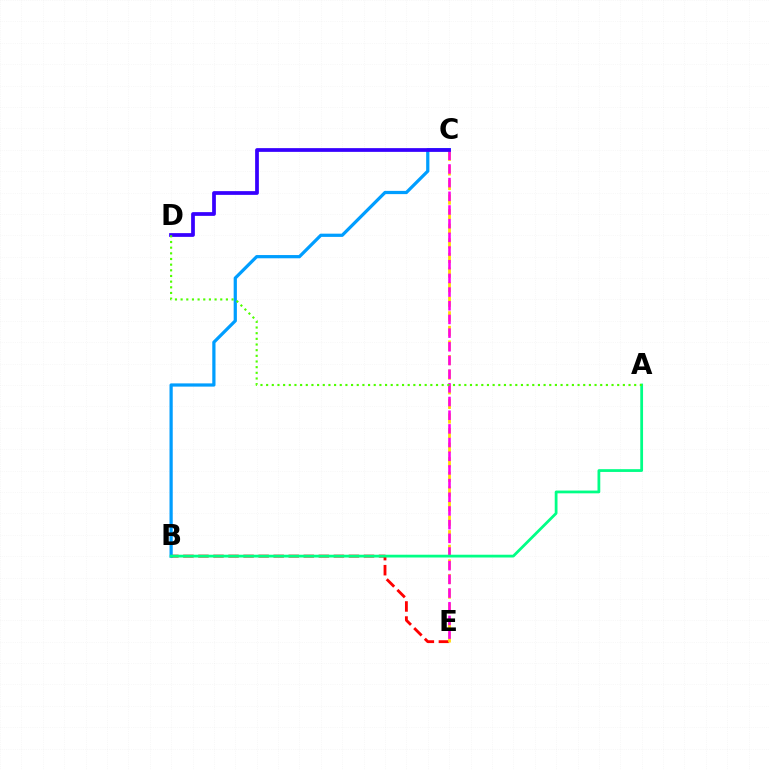{('B', 'E'): [{'color': '#ff0000', 'line_style': 'dashed', 'thickness': 2.04}], ('C', 'E'): [{'color': '#ffd500', 'line_style': 'dashed', 'thickness': 1.98}, {'color': '#ff00ed', 'line_style': 'dashed', 'thickness': 1.86}], ('B', 'C'): [{'color': '#009eff', 'line_style': 'solid', 'thickness': 2.32}], ('C', 'D'): [{'color': '#3700ff', 'line_style': 'solid', 'thickness': 2.69}], ('A', 'B'): [{'color': '#00ff86', 'line_style': 'solid', 'thickness': 1.99}], ('A', 'D'): [{'color': '#4fff00', 'line_style': 'dotted', 'thickness': 1.54}]}